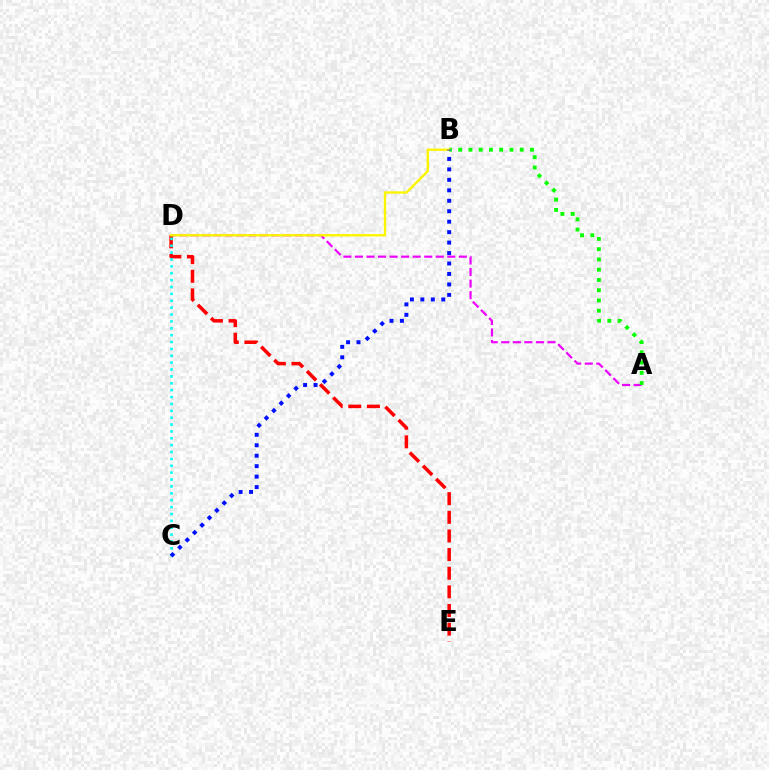{('A', 'D'): [{'color': '#ee00ff', 'line_style': 'dashed', 'thickness': 1.57}], ('D', 'E'): [{'color': '#ff0000', 'line_style': 'dashed', 'thickness': 2.53}], ('A', 'B'): [{'color': '#08ff00', 'line_style': 'dotted', 'thickness': 2.79}], ('C', 'D'): [{'color': '#00fff6', 'line_style': 'dotted', 'thickness': 1.87}], ('B', 'D'): [{'color': '#fcf500', 'line_style': 'solid', 'thickness': 1.72}], ('B', 'C'): [{'color': '#0010ff', 'line_style': 'dotted', 'thickness': 2.84}]}